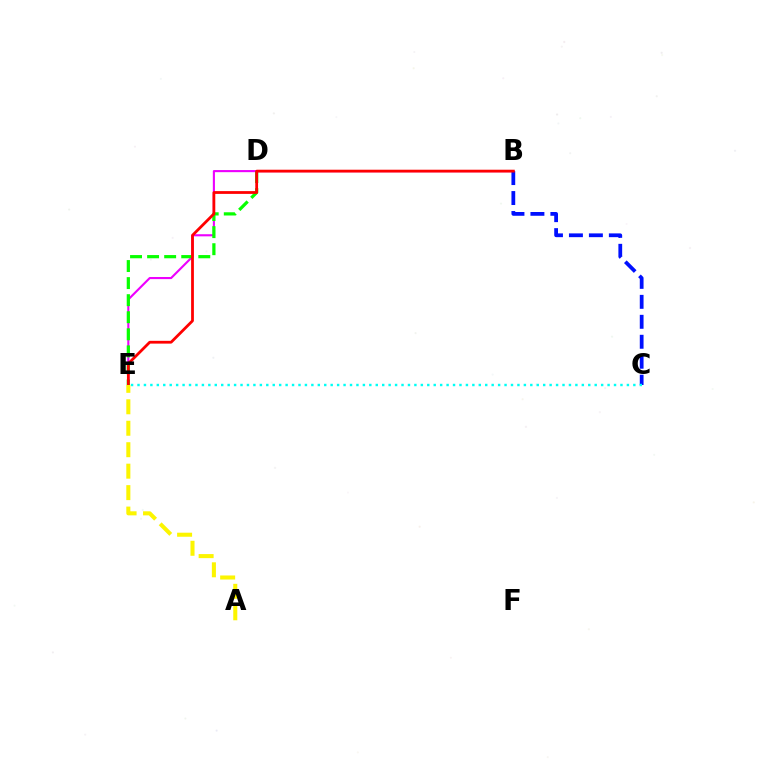{('B', 'E'): [{'color': '#ee00ff', 'line_style': 'solid', 'thickness': 1.52}, {'color': '#ff0000', 'line_style': 'solid', 'thickness': 2.0}], ('D', 'E'): [{'color': '#08ff00', 'line_style': 'dashed', 'thickness': 2.32}], ('B', 'C'): [{'color': '#0010ff', 'line_style': 'dashed', 'thickness': 2.71}], ('C', 'E'): [{'color': '#00fff6', 'line_style': 'dotted', 'thickness': 1.75}], ('A', 'E'): [{'color': '#fcf500', 'line_style': 'dashed', 'thickness': 2.92}]}